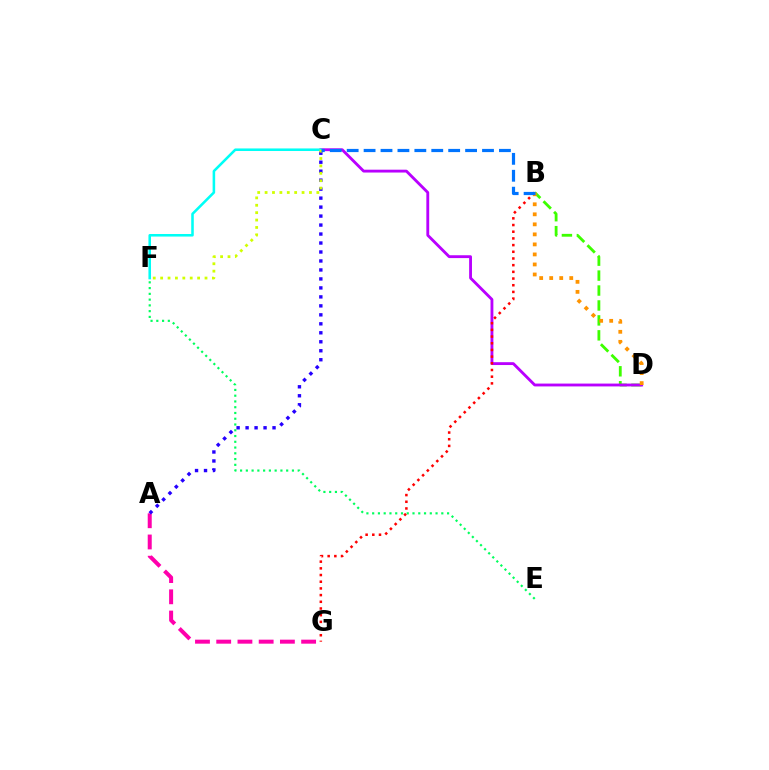{('B', 'D'): [{'color': '#3dff00', 'line_style': 'dashed', 'thickness': 2.03}, {'color': '#ff9400', 'line_style': 'dotted', 'thickness': 2.72}], ('A', 'G'): [{'color': '#ff00ac', 'line_style': 'dashed', 'thickness': 2.88}], ('E', 'F'): [{'color': '#00ff5c', 'line_style': 'dotted', 'thickness': 1.57}], ('A', 'C'): [{'color': '#2500ff', 'line_style': 'dotted', 'thickness': 2.44}], ('C', 'D'): [{'color': '#b900ff', 'line_style': 'solid', 'thickness': 2.05}], ('C', 'F'): [{'color': '#00fff6', 'line_style': 'solid', 'thickness': 1.84}, {'color': '#d1ff00', 'line_style': 'dotted', 'thickness': 2.01}], ('B', 'G'): [{'color': '#ff0000', 'line_style': 'dotted', 'thickness': 1.82}], ('B', 'C'): [{'color': '#0074ff', 'line_style': 'dashed', 'thickness': 2.3}]}